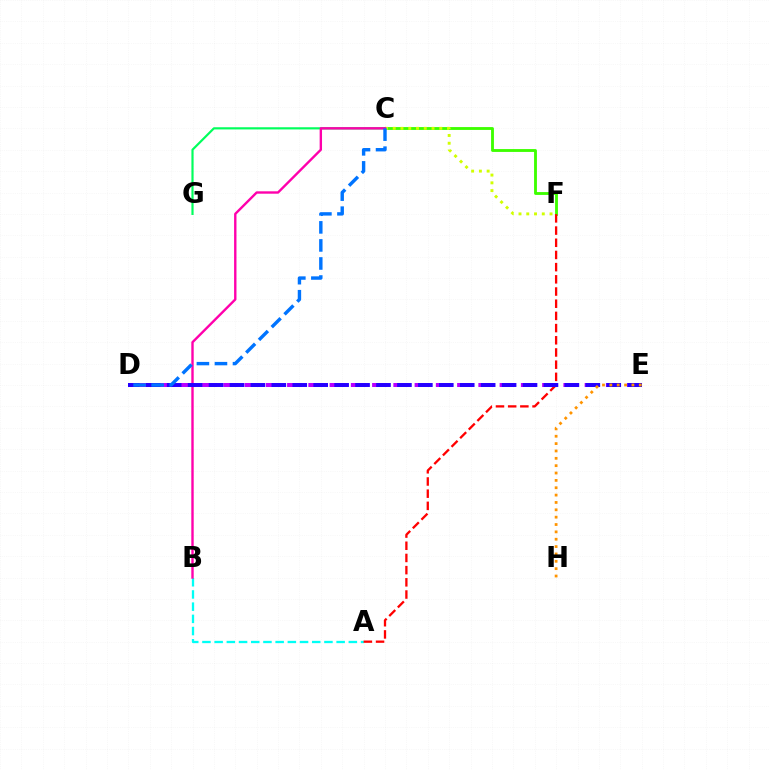{('C', 'F'): [{'color': '#3dff00', 'line_style': 'solid', 'thickness': 2.05}, {'color': '#d1ff00', 'line_style': 'dotted', 'thickness': 2.11}], ('A', 'B'): [{'color': '#00fff6', 'line_style': 'dashed', 'thickness': 1.66}], ('C', 'G'): [{'color': '#00ff5c', 'line_style': 'solid', 'thickness': 1.57}], ('B', 'C'): [{'color': '#ff00ac', 'line_style': 'solid', 'thickness': 1.72}], ('A', 'F'): [{'color': '#ff0000', 'line_style': 'dashed', 'thickness': 1.66}], ('D', 'E'): [{'color': '#b900ff', 'line_style': 'dashed', 'thickness': 2.89}, {'color': '#2500ff', 'line_style': 'dashed', 'thickness': 2.84}], ('E', 'H'): [{'color': '#ff9400', 'line_style': 'dotted', 'thickness': 2.0}], ('C', 'D'): [{'color': '#0074ff', 'line_style': 'dashed', 'thickness': 2.45}]}